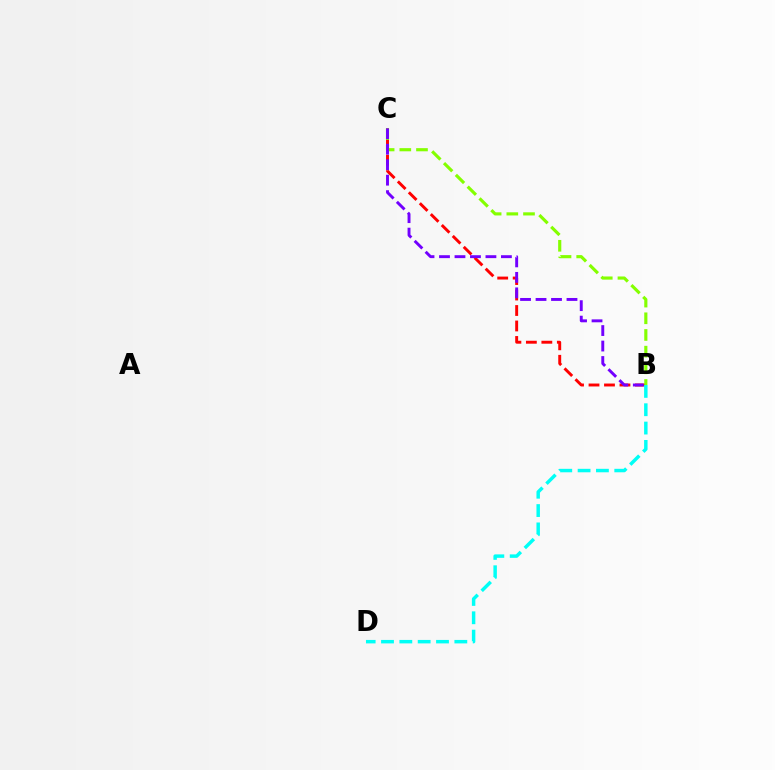{('B', 'C'): [{'color': '#ff0000', 'line_style': 'dashed', 'thickness': 2.1}, {'color': '#84ff00', 'line_style': 'dashed', 'thickness': 2.27}, {'color': '#7200ff', 'line_style': 'dashed', 'thickness': 2.1}], ('B', 'D'): [{'color': '#00fff6', 'line_style': 'dashed', 'thickness': 2.49}]}